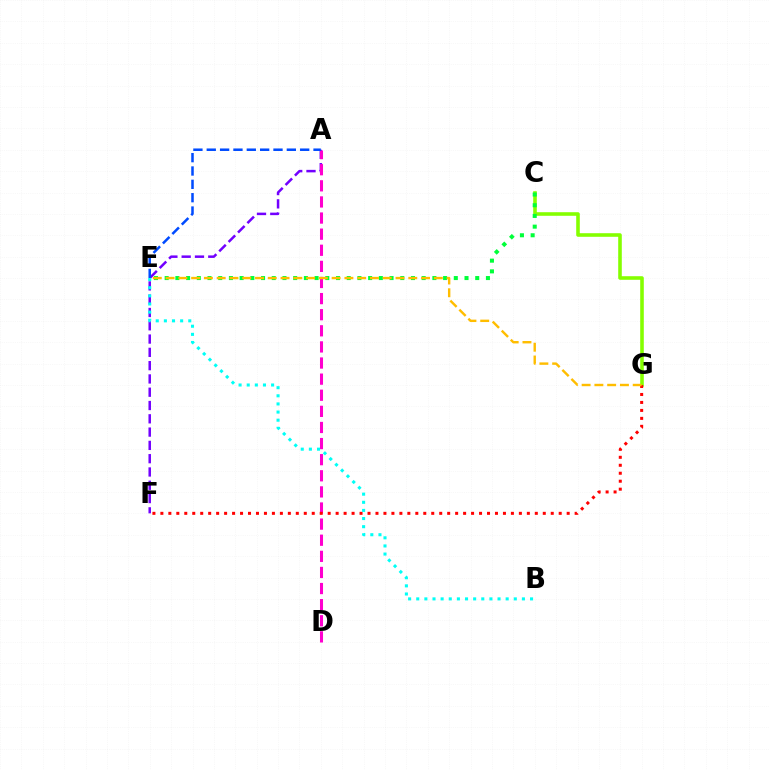{('A', 'F'): [{'color': '#7200ff', 'line_style': 'dashed', 'thickness': 1.81}], ('C', 'G'): [{'color': '#84ff00', 'line_style': 'solid', 'thickness': 2.58}], ('C', 'E'): [{'color': '#00ff39', 'line_style': 'dotted', 'thickness': 2.91}], ('A', 'D'): [{'color': '#ff00cf', 'line_style': 'dashed', 'thickness': 2.19}], ('A', 'E'): [{'color': '#004bff', 'line_style': 'dashed', 'thickness': 1.81}], ('F', 'G'): [{'color': '#ff0000', 'line_style': 'dotted', 'thickness': 2.16}], ('B', 'E'): [{'color': '#00fff6', 'line_style': 'dotted', 'thickness': 2.21}], ('E', 'G'): [{'color': '#ffbd00', 'line_style': 'dashed', 'thickness': 1.74}]}